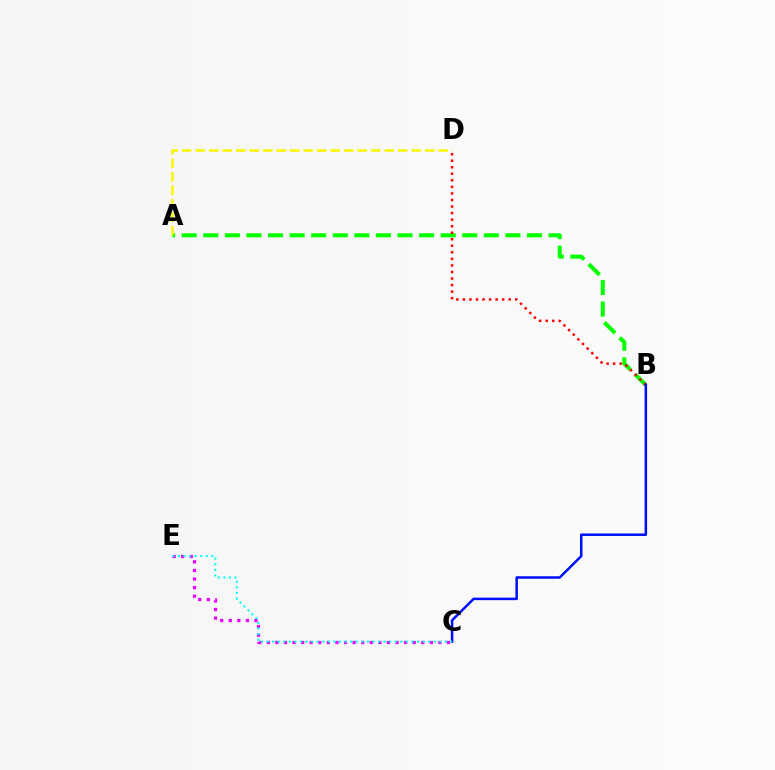{('A', 'B'): [{'color': '#08ff00', 'line_style': 'dashed', 'thickness': 2.93}], ('B', 'D'): [{'color': '#ff0000', 'line_style': 'dotted', 'thickness': 1.78}], ('B', 'C'): [{'color': '#0010ff', 'line_style': 'solid', 'thickness': 1.81}], ('C', 'E'): [{'color': '#ee00ff', 'line_style': 'dotted', 'thickness': 2.33}, {'color': '#00fff6', 'line_style': 'dotted', 'thickness': 1.51}], ('A', 'D'): [{'color': '#fcf500', 'line_style': 'dashed', 'thickness': 1.83}]}